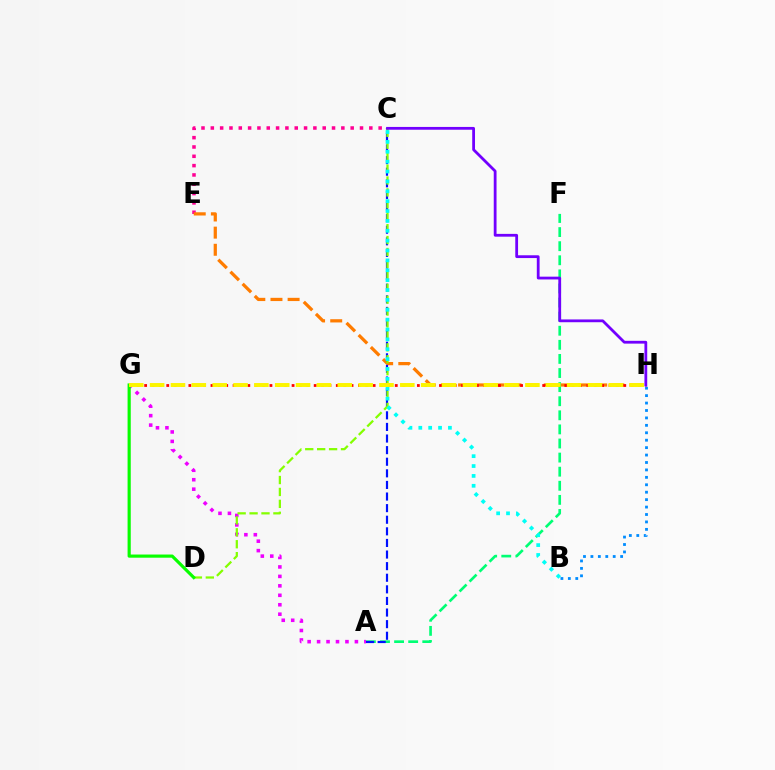{('A', 'G'): [{'color': '#ee00ff', 'line_style': 'dotted', 'thickness': 2.57}], ('C', 'E'): [{'color': '#ff0094', 'line_style': 'dotted', 'thickness': 2.53}], ('E', 'H'): [{'color': '#ff7c00', 'line_style': 'dashed', 'thickness': 2.33}], ('A', 'F'): [{'color': '#00ff74', 'line_style': 'dashed', 'thickness': 1.91}], ('A', 'C'): [{'color': '#0010ff', 'line_style': 'dashed', 'thickness': 1.58}], ('G', 'H'): [{'color': '#ff0000', 'line_style': 'dotted', 'thickness': 2.0}, {'color': '#fcf500', 'line_style': 'dashed', 'thickness': 2.83}], ('C', 'D'): [{'color': '#84ff00', 'line_style': 'dashed', 'thickness': 1.62}], ('B', 'C'): [{'color': '#00fff6', 'line_style': 'dotted', 'thickness': 2.68}], ('D', 'G'): [{'color': '#08ff00', 'line_style': 'solid', 'thickness': 2.28}], ('B', 'H'): [{'color': '#008cff', 'line_style': 'dotted', 'thickness': 2.02}], ('C', 'H'): [{'color': '#7200ff', 'line_style': 'solid', 'thickness': 2.01}]}